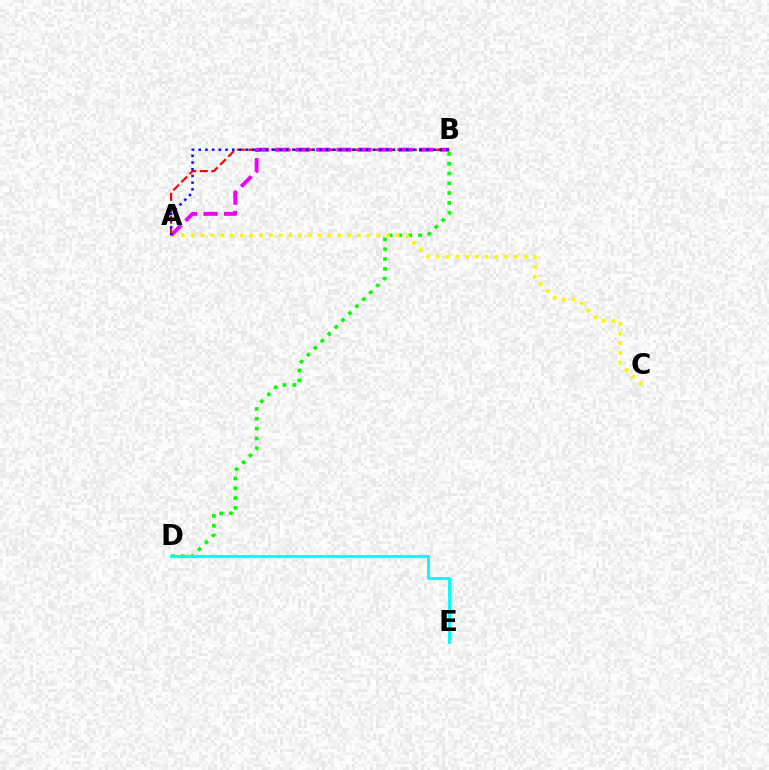{('B', 'D'): [{'color': '#08ff00', 'line_style': 'dotted', 'thickness': 2.66}], ('A', 'B'): [{'color': '#ff0000', 'line_style': 'dashed', 'thickness': 1.56}, {'color': '#ee00ff', 'line_style': 'dashed', 'thickness': 2.79}, {'color': '#0010ff', 'line_style': 'dotted', 'thickness': 1.82}], ('D', 'E'): [{'color': '#00fff6', 'line_style': 'solid', 'thickness': 2.08}], ('A', 'C'): [{'color': '#fcf500', 'line_style': 'dotted', 'thickness': 2.65}]}